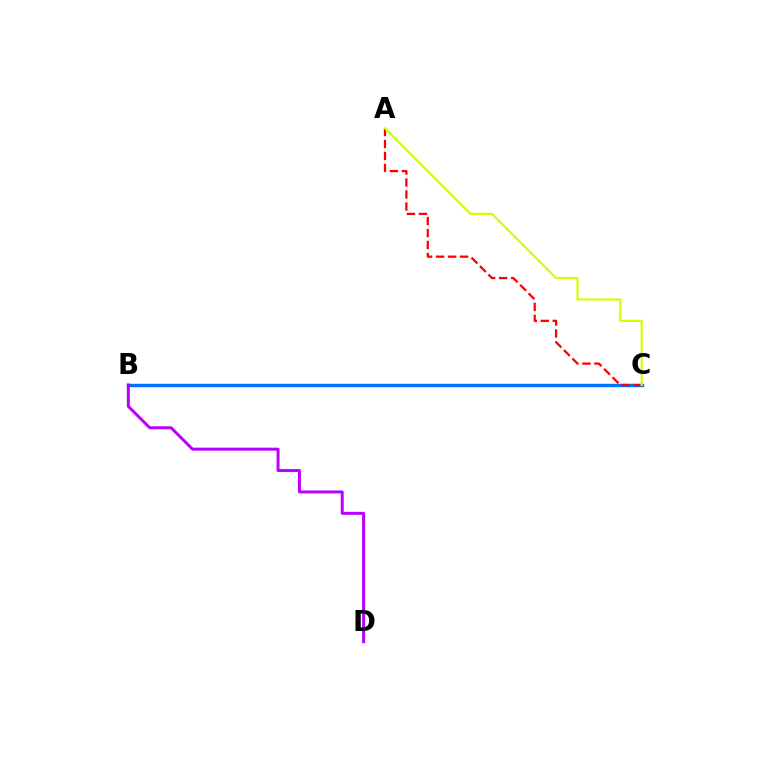{('B', 'C'): [{'color': '#00ff5c', 'line_style': 'solid', 'thickness': 1.99}, {'color': '#0074ff', 'line_style': 'solid', 'thickness': 2.47}], ('A', 'C'): [{'color': '#ff0000', 'line_style': 'dashed', 'thickness': 1.63}, {'color': '#d1ff00', 'line_style': 'solid', 'thickness': 1.56}], ('B', 'D'): [{'color': '#b900ff', 'line_style': 'solid', 'thickness': 2.15}]}